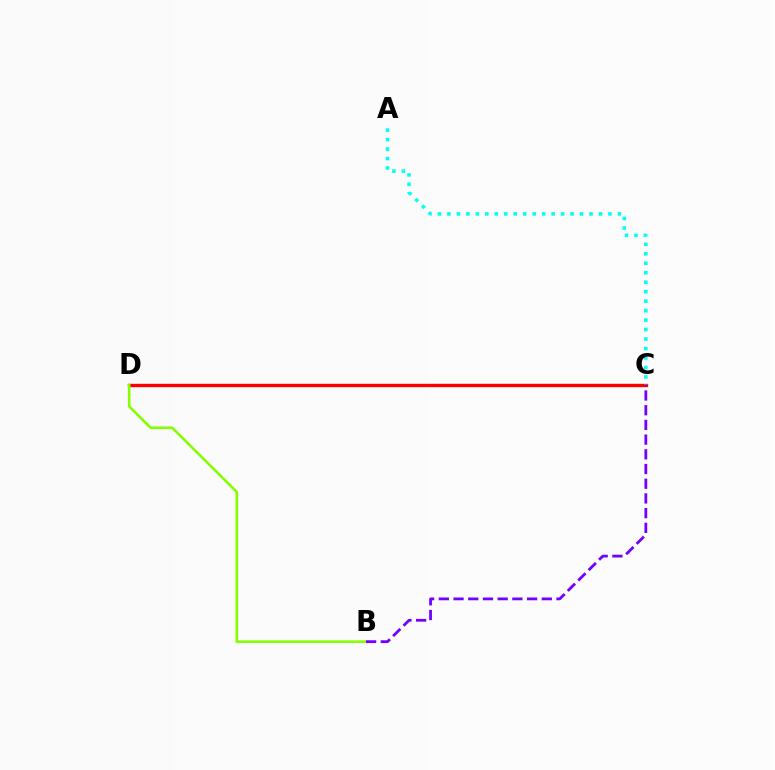{('C', 'D'): [{'color': '#ff0000', 'line_style': 'solid', 'thickness': 2.41}], ('B', 'D'): [{'color': '#84ff00', 'line_style': 'solid', 'thickness': 1.88}], ('A', 'C'): [{'color': '#00fff6', 'line_style': 'dotted', 'thickness': 2.57}], ('B', 'C'): [{'color': '#7200ff', 'line_style': 'dashed', 'thickness': 2.0}]}